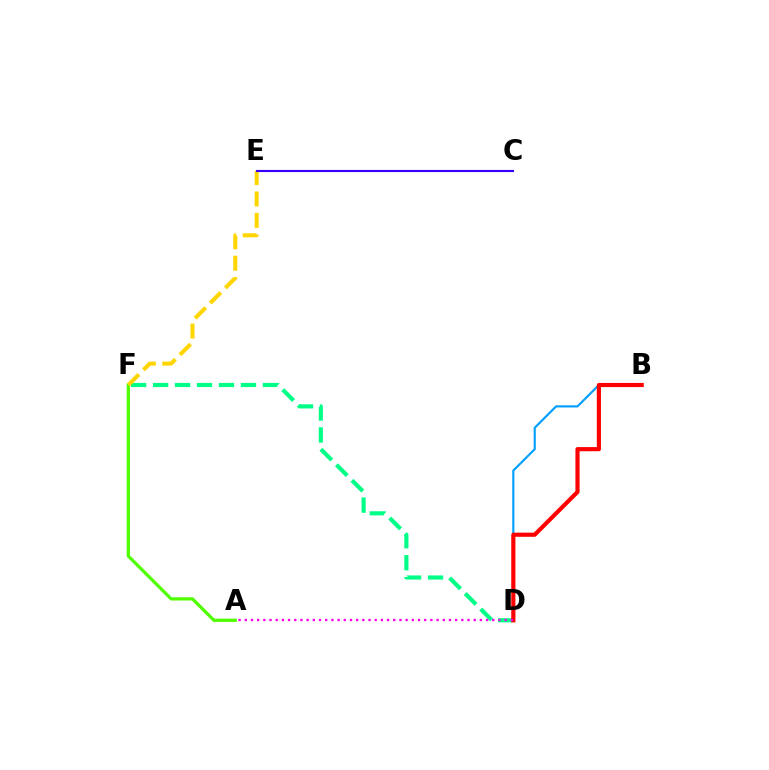{('A', 'F'): [{'color': '#4fff00', 'line_style': 'solid', 'thickness': 2.32}], ('D', 'F'): [{'color': '#00ff86', 'line_style': 'dashed', 'thickness': 2.98}], ('B', 'D'): [{'color': '#009eff', 'line_style': 'solid', 'thickness': 1.53}, {'color': '#ff0000', 'line_style': 'solid', 'thickness': 2.99}], ('A', 'D'): [{'color': '#ff00ed', 'line_style': 'dotted', 'thickness': 1.68}], ('E', 'F'): [{'color': '#ffd500', 'line_style': 'dashed', 'thickness': 2.91}], ('C', 'E'): [{'color': '#3700ff', 'line_style': 'solid', 'thickness': 1.54}]}